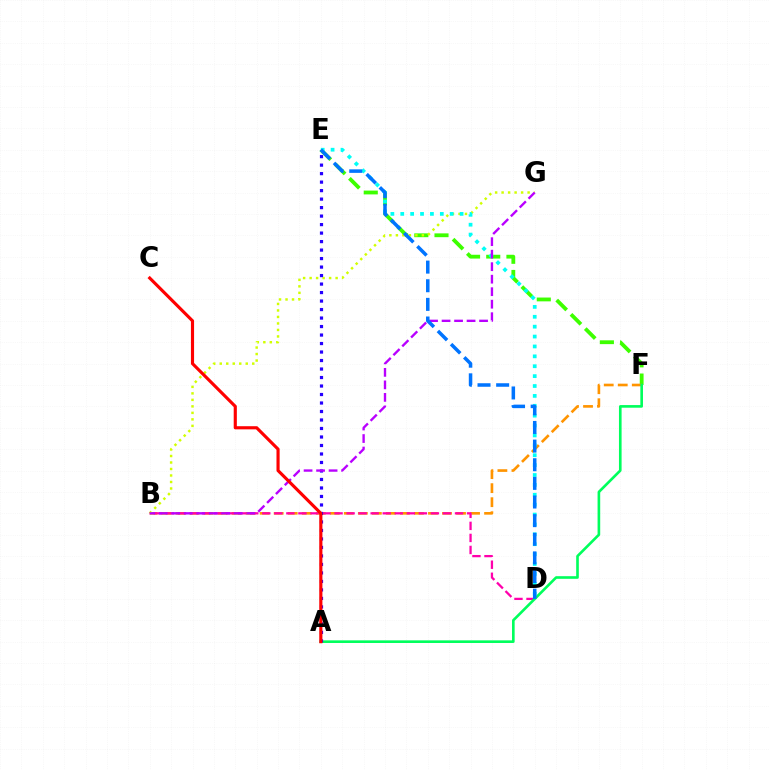{('E', 'F'): [{'color': '#3dff00', 'line_style': 'dashed', 'thickness': 2.74}], ('B', 'F'): [{'color': '#ff9400', 'line_style': 'dashed', 'thickness': 1.91}], ('B', 'G'): [{'color': '#d1ff00', 'line_style': 'dotted', 'thickness': 1.77}, {'color': '#b900ff', 'line_style': 'dashed', 'thickness': 1.7}], ('B', 'D'): [{'color': '#ff00ac', 'line_style': 'dashed', 'thickness': 1.64}], ('A', 'F'): [{'color': '#00ff5c', 'line_style': 'solid', 'thickness': 1.9}], ('A', 'E'): [{'color': '#2500ff', 'line_style': 'dotted', 'thickness': 2.31}], ('D', 'E'): [{'color': '#00fff6', 'line_style': 'dotted', 'thickness': 2.69}, {'color': '#0074ff', 'line_style': 'dashed', 'thickness': 2.53}], ('A', 'C'): [{'color': '#ff0000', 'line_style': 'solid', 'thickness': 2.26}]}